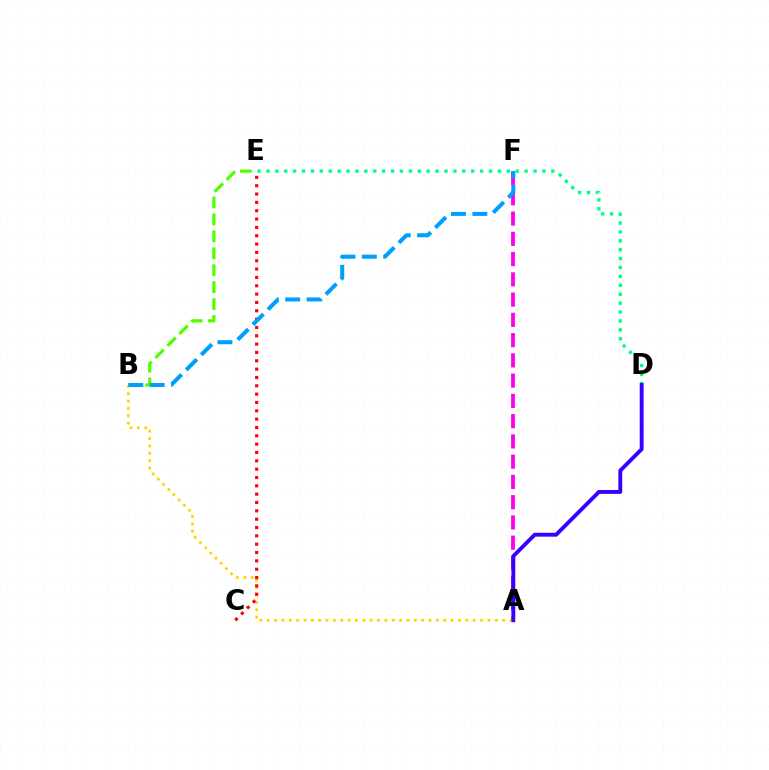{('A', 'F'): [{'color': '#ff00ed', 'line_style': 'dashed', 'thickness': 2.75}], ('A', 'B'): [{'color': '#ffd500', 'line_style': 'dotted', 'thickness': 2.0}], ('D', 'E'): [{'color': '#00ff86', 'line_style': 'dotted', 'thickness': 2.42}], ('C', 'E'): [{'color': '#ff0000', 'line_style': 'dotted', 'thickness': 2.27}], ('B', 'E'): [{'color': '#4fff00', 'line_style': 'dashed', 'thickness': 2.3}], ('B', 'F'): [{'color': '#009eff', 'line_style': 'dashed', 'thickness': 2.9}], ('A', 'D'): [{'color': '#3700ff', 'line_style': 'solid', 'thickness': 2.8}]}